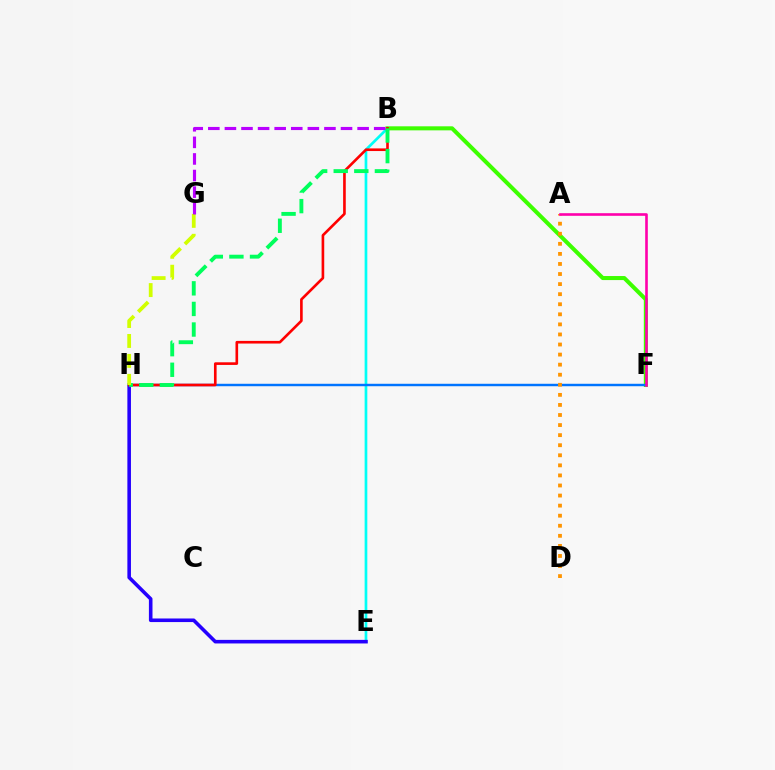{('B', 'E'): [{'color': '#00fff6', 'line_style': 'solid', 'thickness': 1.94}], ('B', 'F'): [{'color': '#3dff00', 'line_style': 'solid', 'thickness': 2.91}], ('E', 'H'): [{'color': '#2500ff', 'line_style': 'solid', 'thickness': 2.58}], ('F', 'H'): [{'color': '#0074ff', 'line_style': 'solid', 'thickness': 1.76}], ('B', 'H'): [{'color': '#ff0000', 'line_style': 'solid', 'thickness': 1.9}, {'color': '#00ff5c', 'line_style': 'dashed', 'thickness': 2.8}], ('A', 'D'): [{'color': '#ff9400', 'line_style': 'dotted', 'thickness': 2.74}], ('G', 'H'): [{'color': '#d1ff00', 'line_style': 'dashed', 'thickness': 2.71}], ('A', 'F'): [{'color': '#ff00ac', 'line_style': 'solid', 'thickness': 1.89}], ('B', 'G'): [{'color': '#b900ff', 'line_style': 'dashed', 'thickness': 2.25}]}